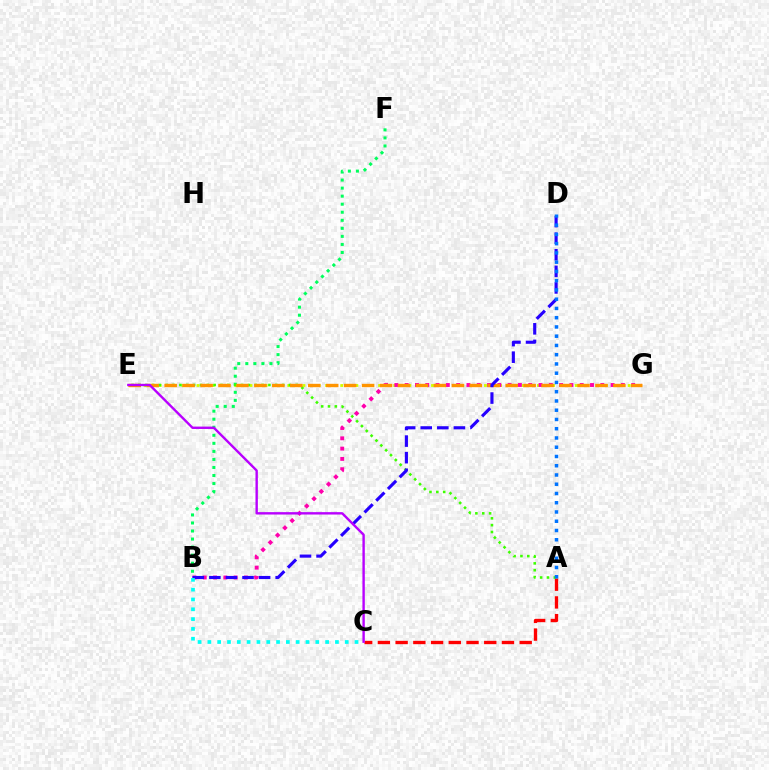{('A', 'C'): [{'color': '#ff0000', 'line_style': 'dashed', 'thickness': 2.41}], ('B', 'F'): [{'color': '#00ff5c', 'line_style': 'dotted', 'thickness': 2.19}], ('E', 'G'): [{'color': '#d1ff00', 'line_style': 'dotted', 'thickness': 2.06}, {'color': '#ff9400', 'line_style': 'dashed', 'thickness': 2.44}], ('A', 'E'): [{'color': '#3dff00', 'line_style': 'dotted', 'thickness': 1.86}], ('B', 'G'): [{'color': '#ff00ac', 'line_style': 'dotted', 'thickness': 2.8}], ('B', 'D'): [{'color': '#2500ff', 'line_style': 'dashed', 'thickness': 2.25}], ('A', 'D'): [{'color': '#0074ff', 'line_style': 'dotted', 'thickness': 2.51}], ('B', 'C'): [{'color': '#00fff6', 'line_style': 'dotted', 'thickness': 2.67}], ('C', 'E'): [{'color': '#b900ff', 'line_style': 'solid', 'thickness': 1.72}]}